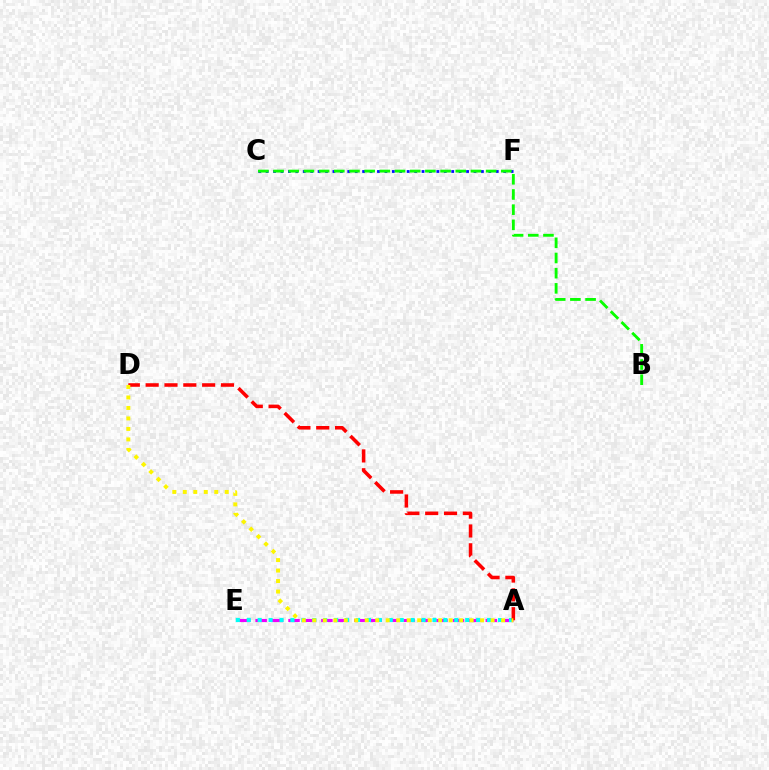{('A', 'E'): [{'color': '#ee00ff', 'line_style': 'dashed', 'thickness': 2.23}, {'color': '#00fff6', 'line_style': 'dotted', 'thickness': 2.97}], ('C', 'F'): [{'color': '#0010ff', 'line_style': 'dotted', 'thickness': 2.02}], ('A', 'D'): [{'color': '#ff0000', 'line_style': 'dashed', 'thickness': 2.56}, {'color': '#fcf500', 'line_style': 'dotted', 'thickness': 2.85}], ('B', 'C'): [{'color': '#08ff00', 'line_style': 'dashed', 'thickness': 2.06}]}